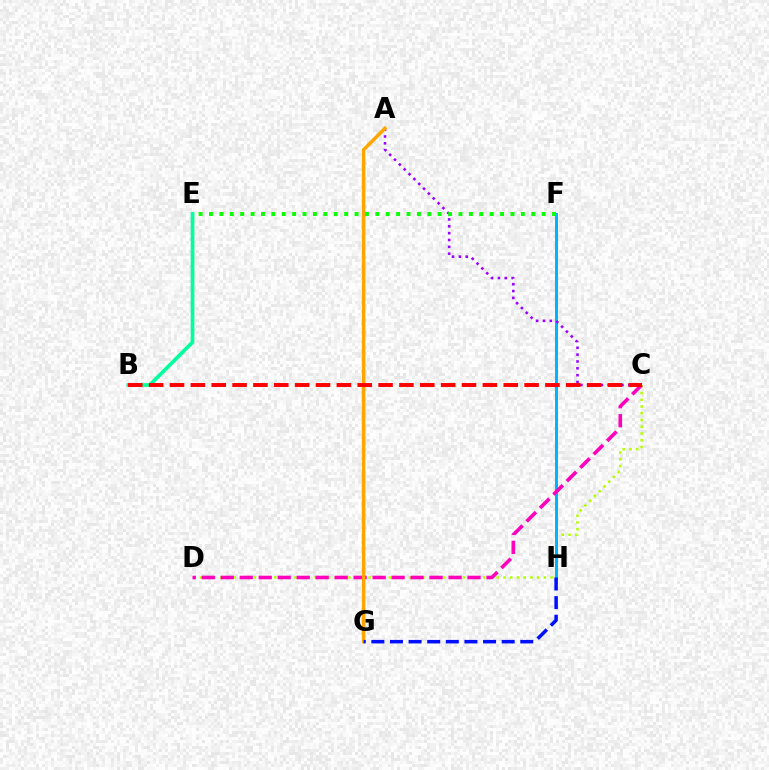{('C', 'D'): [{'color': '#b3ff00', 'line_style': 'dotted', 'thickness': 1.83}, {'color': '#ff00bd', 'line_style': 'dashed', 'thickness': 2.58}], ('F', 'H'): [{'color': '#00b5ff', 'line_style': 'solid', 'thickness': 2.16}], ('B', 'E'): [{'color': '#00ff9d', 'line_style': 'solid', 'thickness': 2.65}], ('A', 'C'): [{'color': '#9b00ff', 'line_style': 'dotted', 'thickness': 1.86}], ('A', 'G'): [{'color': '#ffa500', 'line_style': 'solid', 'thickness': 2.51}], ('B', 'C'): [{'color': '#ff0000', 'line_style': 'dashed', 'thickness': 2.83}], ('G', 'H'): [{'color': '#0010ff', 'line_style': 'dashed', 'thickness': 2.53}], ('E', 'F'): [{'color': '#08ff00', 'line_style': 'dotted', 'thickness': 2.82}]}